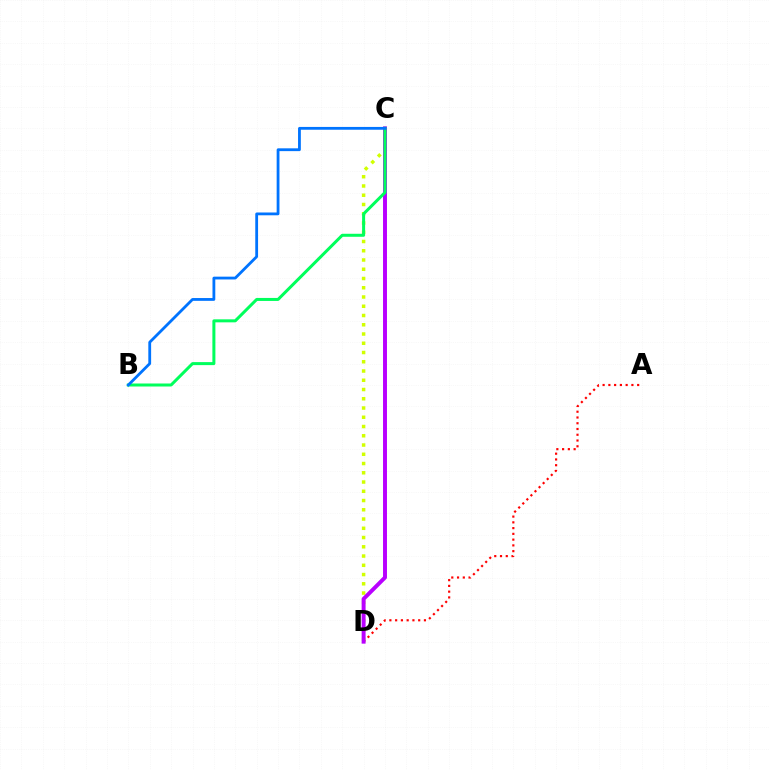{('A', 'D'): [{'color': '#ff0000', 'line_style': 'dotted', 'thickness': 1.56}], ('C', 'D'): [{'color': '#d1ff00', 'line_style': 'dotted', 'thickness': 2.51}, {'color': '#b900ff', 'line_style': 'solid', 'thickness': 2.84}], ('B', 'C'): [{'color': '#00ff5c', 'line_style': 'solid', 'thickness': 2.17}, {'color': '#0074ff', 'line_style': 'solid', 'thickness': 2.02}]}